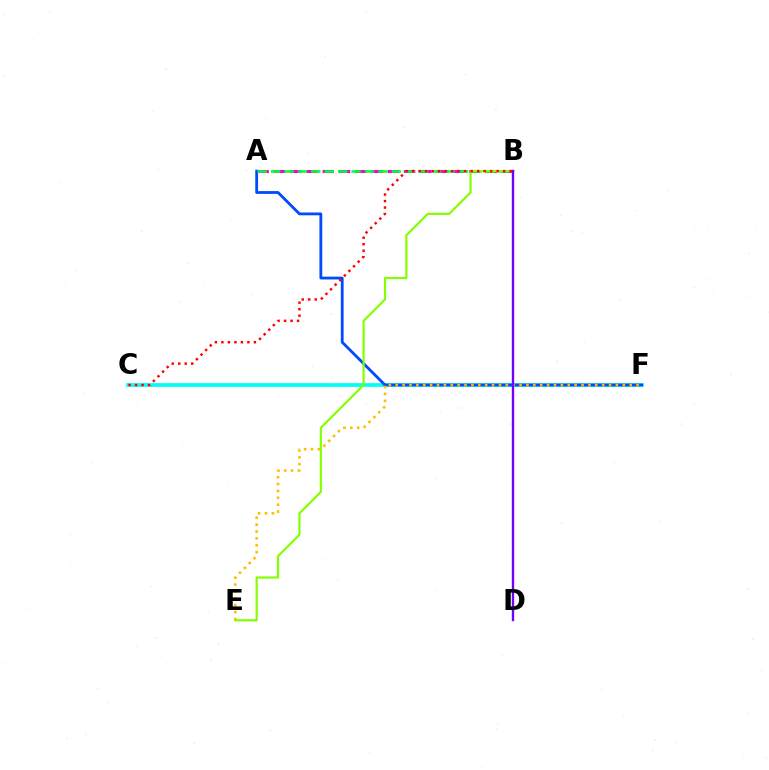{('C', 'F'): [{'color': '#00fff6', 'line_style': 'solid', 'thickness': 2.69}], ('A', 'F'): [{'color': '#004bff', 'line_style': 'solid', 'thickness': 2.02}], ('E', 'F'): [{'color': '#ffbd00', 'line_style': 'dotted', 'thickness': 1.87}], ('A', 'B'): [{'color': '#ff00cf', 'line_style': 'dashed', 'thickness': 2.21}, {'color': '#00ff39', 'line_style': 'dashed', 'thickness': 1.82}], ('B', 'E'): [{'color': '#84ff00', 'line_style': 'solid', 'thickness': 1.57}], ('B', 'C'): [{'color': '#ff0000', 'line_style': 'dotted', 'thickness': 1.77}], ('B', 'D'): [{'color': '#7200ff', 'line_style': 'solid', 'thickness': 1.7}]}